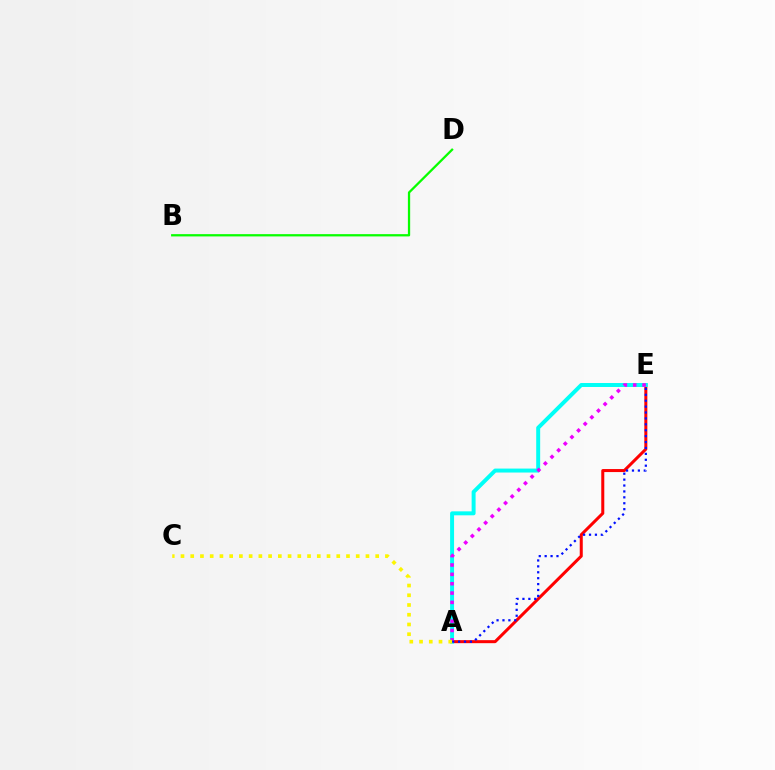{('A', 'E'): [{'color': '#ff0000', 'line_style': 'solid', 'thickness': 2.17}, {'color': '#00fff6', 'line_style': 'solid', 'thickness': 2.85}, {'color': '#ee00ff', 'line_style': 'dotted', 'thickness': 2.54}, {'color': '#0010ff', 'line_style': 'dotted', 'thickness': 1.61}], ('B', 'D'): [{'color': '#08ff00', 'line_style': 'solid', 'thickness': 1.64}], ('A', 'C'): [{'color': '#fcf500', 'line_style': 'dotted', 'thickness': 2.65}]}